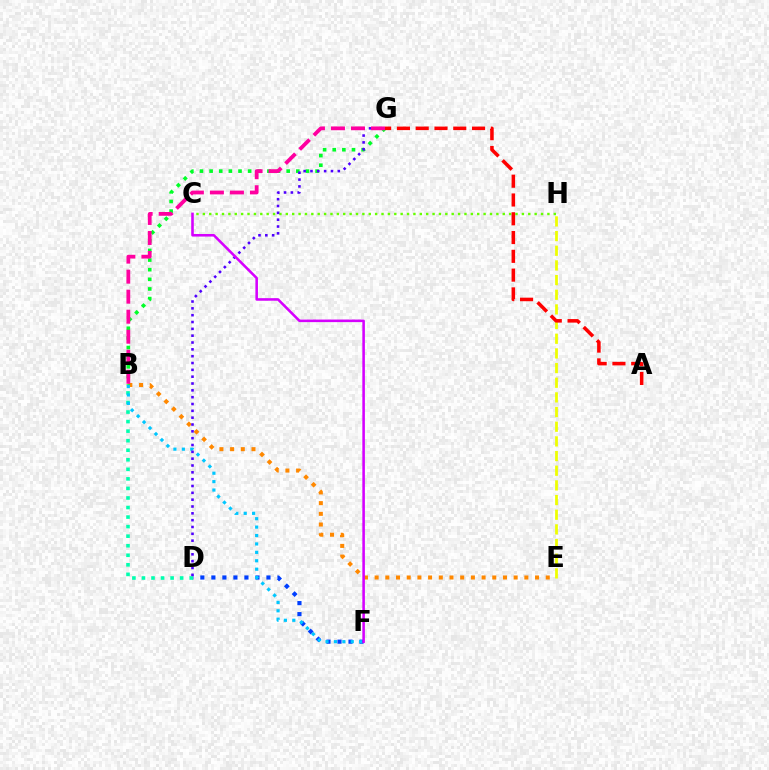{('D', 'F'): [{'color': '#003fff', 'line_style': 'dotted', 'thickness': 2.99}], ('E', 'H'): [{'color': '#eeff00', 'line_style': 'dashed', 'thickness': 1.99}], ('B', 'D'): [{'color': '#00ffaf', 'line_style': 'dotted', 'thickness': 2.59}], ('C', 'H'): [{'color': '#66ff00', 'line_style': 'dotted', 'thickness': 1.73}], ('B', 'E'): [{'color': '#ff8800', 'line_style': 'dotted', 'thickness': 2.91}], ('B', 'F'): [{'color': '#00c7ff', 'line_style': 'dotted', 'thickness': 2.29}], ('B', 'G'): [{'color': '#00ff27', 'line_style': 'dotted', 'thickness': 2.62}, {'color': '#ff00a0', 'line_style': 'dashed', 'thickness': 2.72}], ('D', 'G'): [{'color': '#4f00ff', 'line_style': 'dotted', 'thickness': 1.86}], ('C', 'F'): [{'color': '#d600ff', 'line_style': 'solid', 'thickness': 1.85}], ('A', 'G'): [{'color': '#ff0000', 'line_style': 'dashed', 'thickness': 2.55}]}